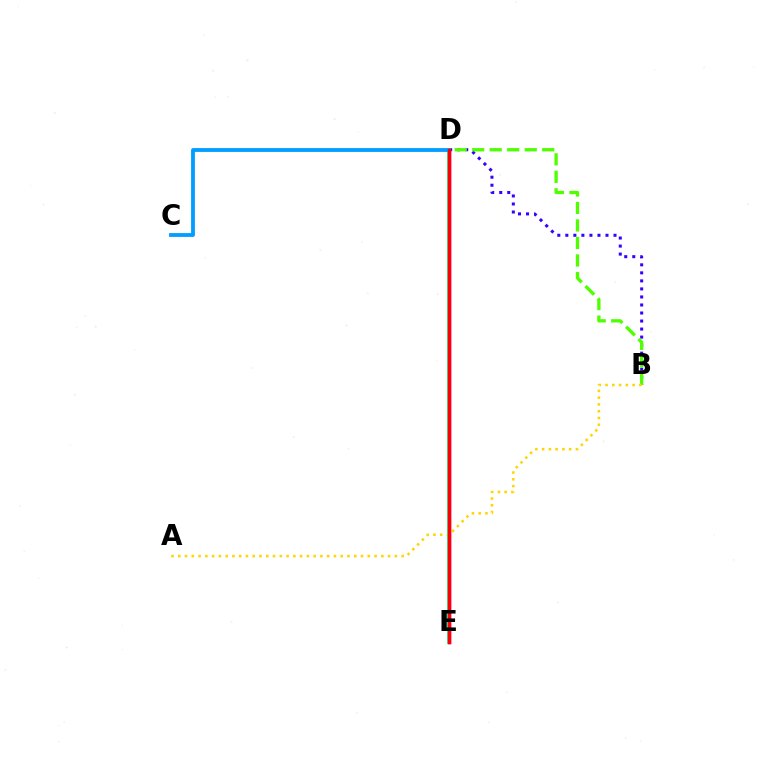{('D', 'E'): [{'color': '#ff00ed', 'line_style': 'solid', 'thickness': 2.5}, {'color': '#00ff86', 'line_style': 'solid', 'thickness': 2.66}, {'color': '#ff0000', 'line_style': 'solid', 'thickness': 2.44}], ('B', 'D'): [{'color': '#3700ff', 'line_style': 'dotted', 'thickness': 2.18}, {'color': '#4fff00', 'line_style': 'dashed', 'thickness': 2.38}], ('A', 'B'): [{'color': '#ffd500', 'line_style': 'dotted', 'thickness': 1.84}], ('C', 'D'): [{'color': '#009eff', 'line_style': 'solid', 'thickness': 2.75}]}